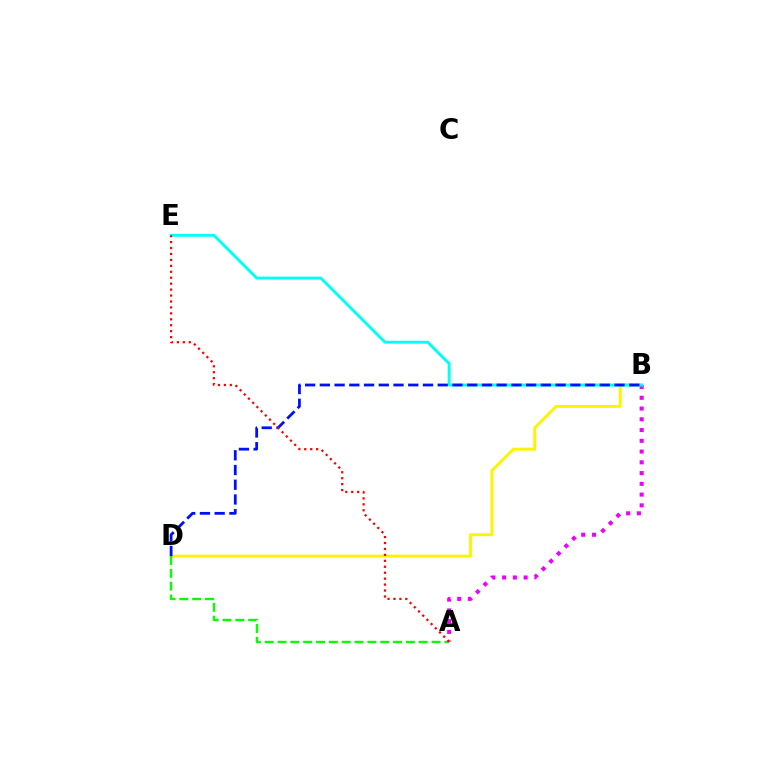{('B', 'D'): [{'color': '#fcf500', 'line_style': 'solid', 'thickness': 2.12}, {'color': '#0010ff', 'line_style': 'dashed', 'thickness': 2.0}], ('A', 'D'): [{'color': '#08ff00', 'line_style': 'dashed', 'thickness': 1.74}], ('A', 'B'): [{'color': '#ee00ff', 'line_style': 'dotted', 'thickness': 2.92}], ('B', 'E'): [{'color': '#00fff6', 'line_style': 'solid', 'thickness': 2.08}], ('A', 'E'): [{'color': '#ff0000', 'line_style': 'dotted', 'thickness': 1.61}]}